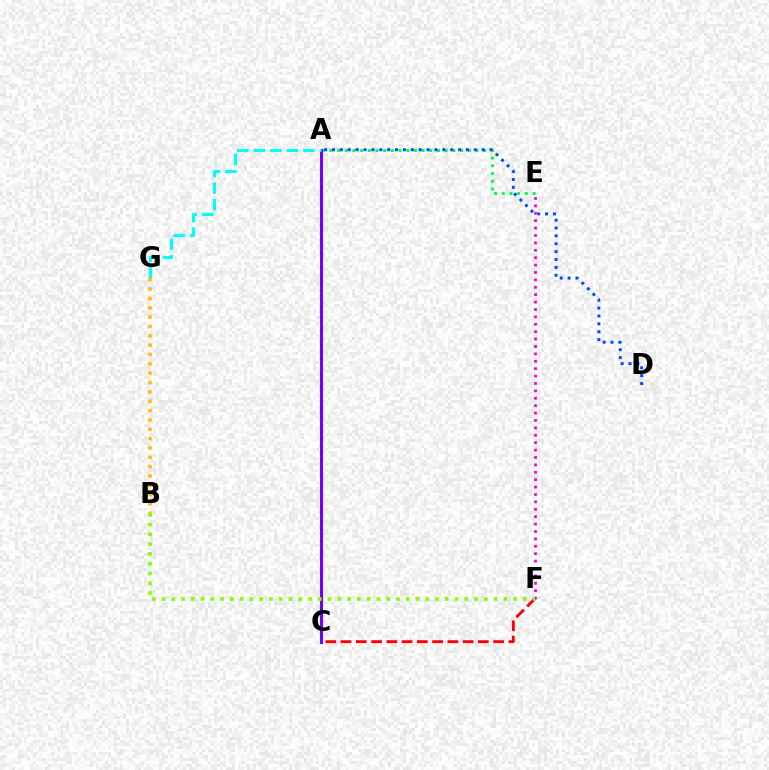{('A', 'E'): [{'color': '#00ff39', 'line_style': 'dotted', 'thickness': 2.09}], ('A', 'C'): [{'color': '#7200ff', 'line_style': 'solid', 'thickness': 2.22}], ('A', 'G'): [{'color': '#00fff6', 'line_style': 'dashed', 'thickness': 2.24}], ('A', 'D'): [{'color': '#004bff', 'line_style': 'dotted', 'thickness': 2.14}], ('E', 'F'): [{'color': '#ff00cf', 'line_style': 'dotted', 'thickness': 2.01}], ('B', 'G'): [{'color': '#ffbd00', 'line_style': 'dotted', 'thickness': 2.54}], ('C', 'F'): [{'color': '#ff0000', 'line_style': 'dashed', 'thickness': 2.07}], ('B', 'F'): [{'color': '#84ff00', 'line_style': 'dotted', 'thickness': 2.65}]}